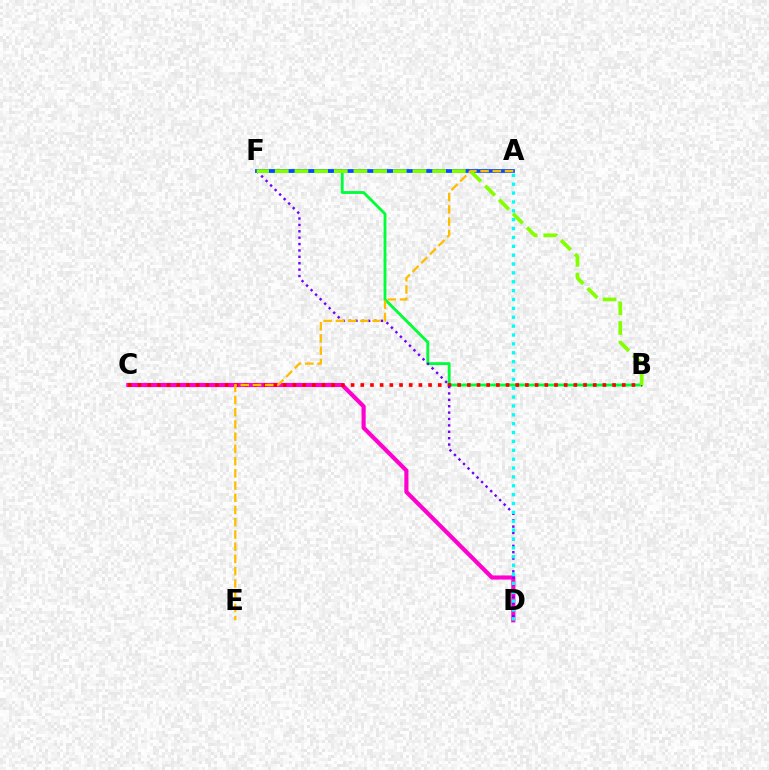{('B', 'F'): [{'color': '#00ff39', 'line_style': 'solid', 'thickness': 2.05}, {'color': '#84ff00', 'line_style': 'dashed', 'thickness': 2.67}], ('C', 'D'): [{'color': '#ff00cf', 'line_style': 'solid', 'thickness': 2.98}], ('B', 'C'): [{'color': '#ff0000', 'line_style': 'dotted', 'thickness': 2.63}], ('D', 'F'): [{'color': '#7200ff', 'line_style': 'dotted', 'thickness': 1.74}], ('A', 'F'): [{'color': '#004bff', 'line_style': 'solid', 'thickness': 2.7}], ('A', 'E'): [{'color': '#ffbd00', 'line_style': 'dashed', 'thickness': 1.66}], ('A', 'D'): [{'color': '#00fff6', 'line_style': 'dotted', 'thickness': 2.41}]}